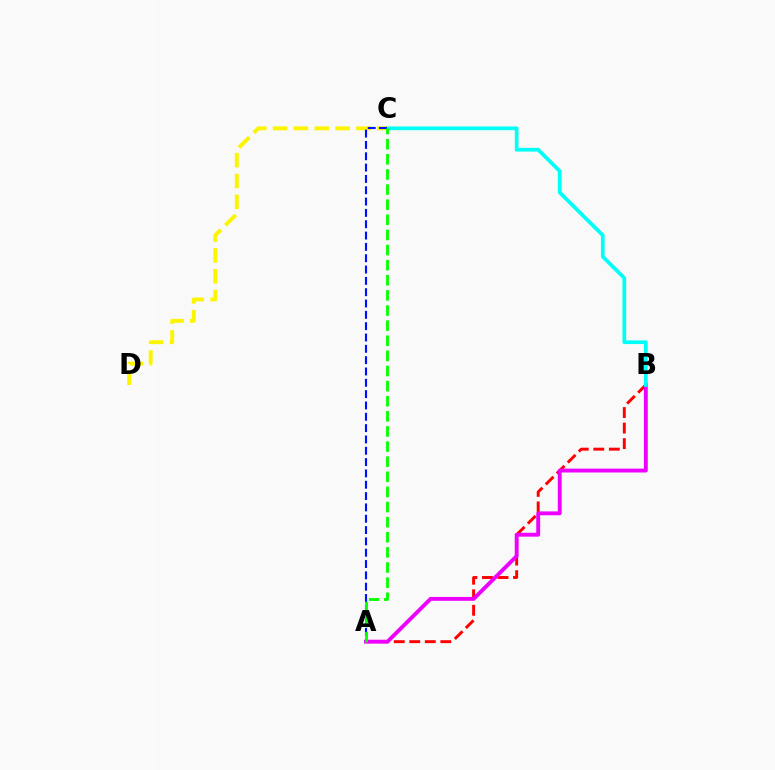{('A', 'B'): [{'color': '#ff0000', 'line_style': 'dashed', 'thickness': 2.11}, {'color': '#ee00ff', 'line_style': 'solid', 'thickness': 2.79}], ('B', 'C'): [{'color': '#00fff6', 'line_style': 'solid', 'thickness': 2.68}], ('C', 'D'): [{'color': '#fcf500', 'line_style': 'dashed', 'thickness': 2.83}], ('A', 'C'): [{'color': '#0010ff', 'line_style': 'dashed', 'thickness': 1.54}, {'color': '#08ff00', 'line_style': 'dashed', 'thickness': 2.05}]}